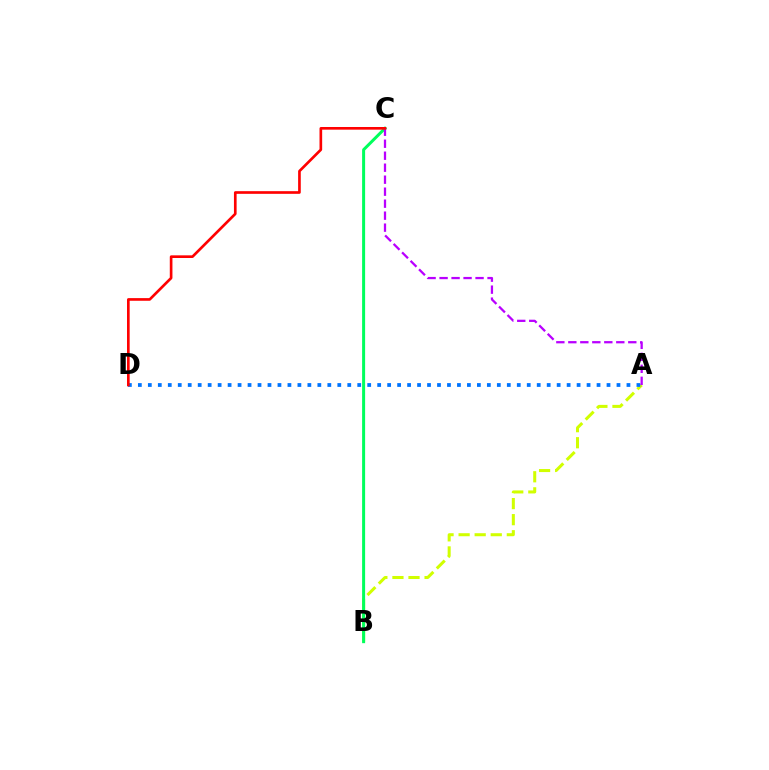{('A', 'B'): [{'color': '#d1ff00', 'line_style': 'dashed', 'thickness': 2.18}], ('B', 'C'): [{'color': '#00ff5c', 'line_style': 'solid', 'thickness': 2.16}], ('A', 'D'): [{'color': '#0074ff', 'line_style': 'dotted', 'thickness': 2.71}], ('A', 'C'): [{'color': '#b900ff', 'line_style': 'dashed', 'thickness': 1.63}], ('C', 'D'): [{'color': '#ff0000', 'line_style': 'solid', 'thickness': 1.92}]}